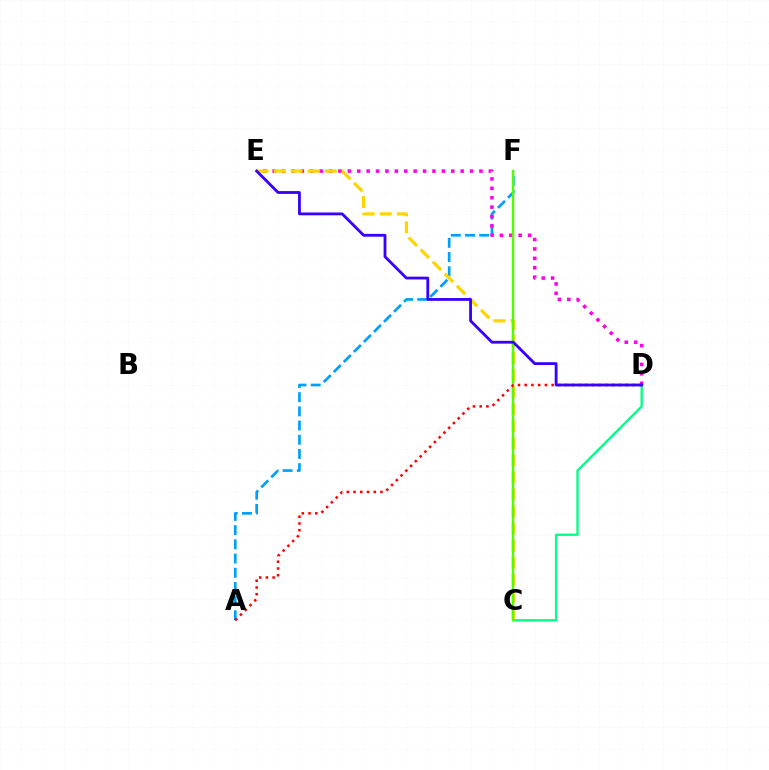{('C', 'D'): [{'color': '#00ff86', 'line_style': 'solid', 'thickness': 1.68}], ('A', 'F'): [{'color': '#009eff', 'line_style': 'dashed', 'thickness': 1.93}], ('D', 'E'): [{'color': '#ff00ed', 'line_style': 'dotted', 'thickness': 2.55}, {'color': '#3700ff', 'line_style': 'solid', 'thickness': 2.02}], ('C', 'E'): [{'color': '#ffd500', 'line_style': 'dashed', 'thickness': 2.32}], ('C', 'F'): [{'color': '#4fff00', 'line_style': 'solid', 'thickness': 1.79}], ('A', 'D'): [{'color': '#ff0000', 'line_style': 'dotted', 'thickness': 1.83}]}